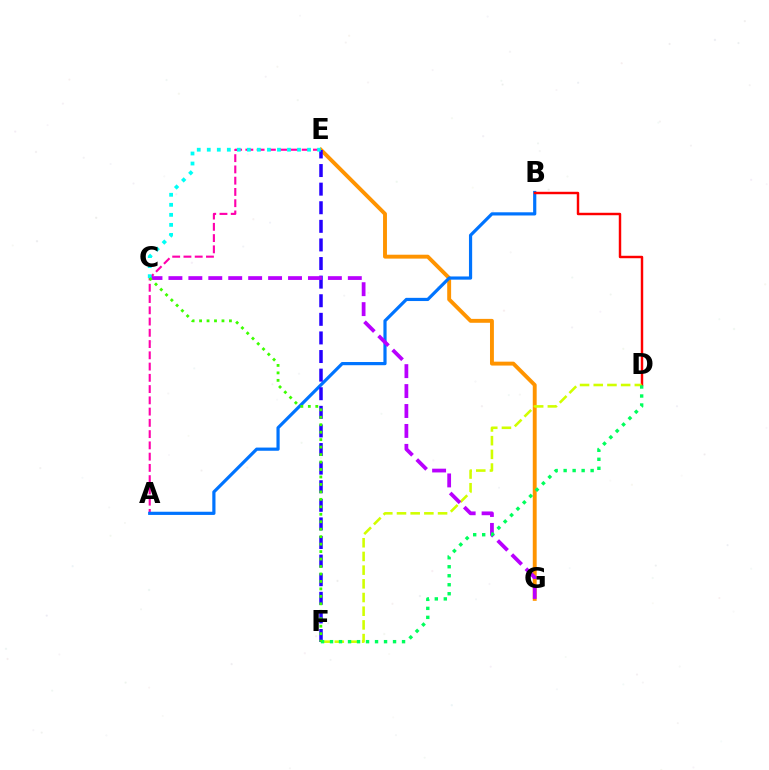{('E', 'G'): [{'color': '#ff9400', 'line_style': 'solid', 'thickness': 2.81}], ('A', 'E'): [{'color': '#ff00ac', 'line_style': 'dashed', 'thickness': 1.53}], ('A', 'B'): [{'color': '#0074ff', 'line_style': 'solid', 'thickness': 2.3}], ('B', 'D'): [{'color': '#ff0000', 'line_style': 'solid', 'thickness': 1.76}], ('D', 'F'): [{'color': '#d1ff00', 'line_style': 'dashed', 'thickness': 1.86}, {'color': '#00ff5c', 'line_style': 'dotted', 'thickness': 2.45}], ('E', 'F'): [{'color': '#2500ff', 'line_style': 'dashed', 'thickness': 2.53}], ('C', 'G'): [{'color': '#b900ff', 'line_style': 'dashed', 'thickness': 2.71}], ('C', 'E'): [{'color': '#00fff6', 'line_style': 'dotted', 'thickness': 2.72}], ('C', 'F'): [{'color': '#3dff00', 'line_style': 'dotted', 'thickness': 2.03}]}